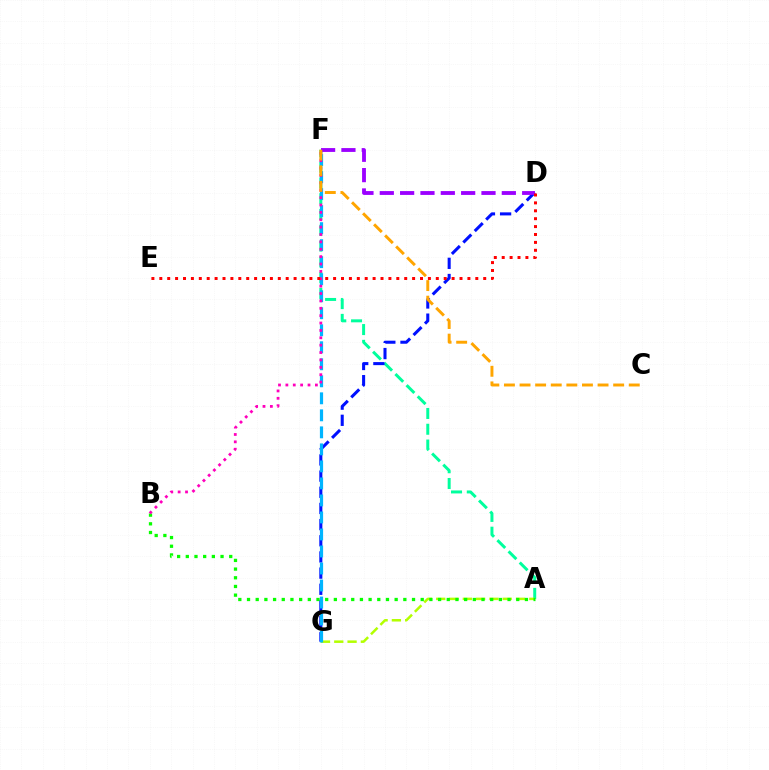{('A', 'F'): [{'color': '#00ff9d', 'line_style': 'dashed', 'thickness': 2.14}], ('A', 'G'): [{'color': '#b3ff00', 'line_style': 'dashed', 'thickness': 1.81}], ('D', 'G'): [{'color': '#0010ff', 'line_style': 'dashed', 'thickness': 2.2}], ('A', 'B'): [{'color': '#08ff00', 'line_style': 'dotted', 'thickness': 2.36}], ('D', 'F'): [{'color': '#9b00ff', 'line_style': 'dashed', 'thickness': 2.76}], ('F', 'G'): [{'color': '#00b5ff', 'line_style': 'dashed', 'thickness': 2.31}], ('B', 'F'): [{'color': '#ff00bd', 'line_style': 'dotted', 'thickness': 2.0}], ('C', 'F'): [{'color': '#ffa500', 'line_style': 'dashed', 'thickness': 2.12}], ('D', 'E'): [{'color': '#ff0000', 'line_style': 'dotted', 'thickness': 2.15}]}